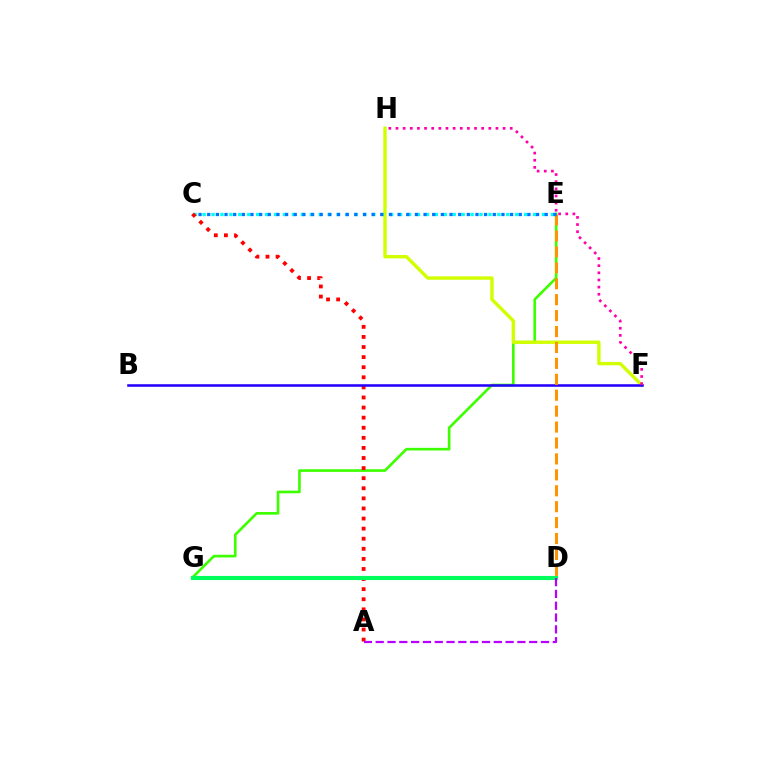{('E', 'G'): [{'color': '#3dff00', 'line_style': 'solid', 'thickness': 1.9}], ('C', 'E'): [{'color': '#00fff6', 'line_style': 'dotted', 'thickness': 2.43}, {'color': '#0074ff', 'line_style': 'dotted', 'thickness': 2.35}], ('A', 'C'): [{'color': '#ff0000', 'line_style': 'dotted', 'thickness': 2.74}], ('D', 'G'): [{'color': '#00ff5c', 'line_style': 'solid', 'thickness': 2.97}], ('F', 'H'): [{'color': '#d1ff00', 'line_style': 'solid', 'thickness': 2.44}, {'color': '#ff00ac', 'line_style': 'dotted', 'thickness': 1.94}], ('A', 'D'): [{'color': '#b900ff', 'line_style': 'dashed', 'thickness': 1.6}], ('B', 'F'): [{'color': '#2500ff', 'line_style': 'solid', 'thickness': 1.83}], ('D', 'E'): [{'color': '#ff9400', 'line_style': 'dashed', 'thickness': 2.16}]}